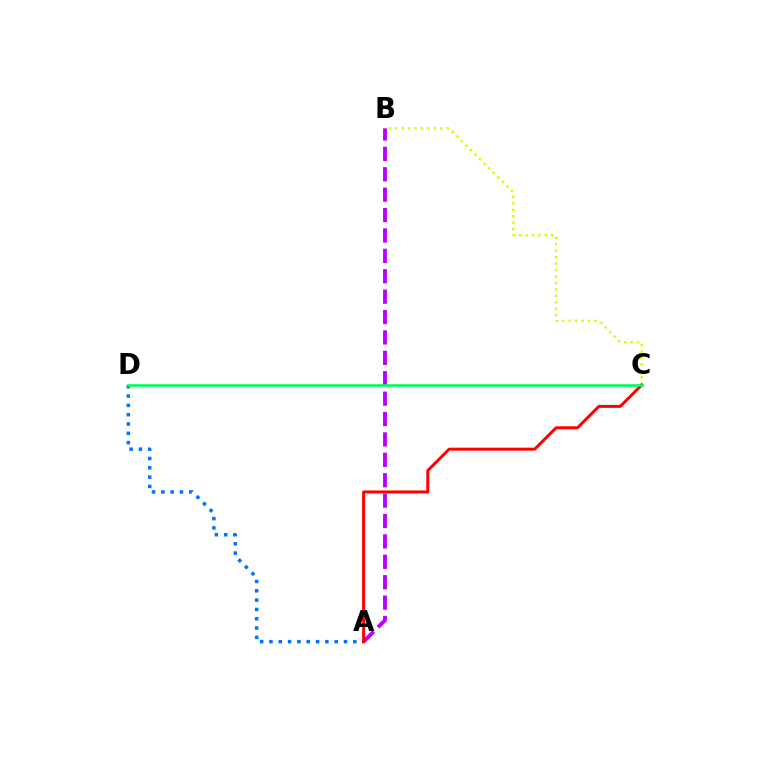{('B', 'C'): [{'color': '#d1ff00', 'line_style': 'dotted', 'thickness': 1.75}], ('A', 'D'): [{'color': '#0074ff', 'line_style': 'dotted', 'thickness': 2.53}], ('A', 'B'): [{'color': '#b900ff', 'line_style': 'dashed', 'thickness': 2.77}], ('A', 'C'): [{'color': '#ff0000', 'line_style': 'solid', 'thickness': 2.15}], ('C', 'D'): [{'color': '#00ff5c', 'line_style': 'solid', 'thickness': 1.9}]}